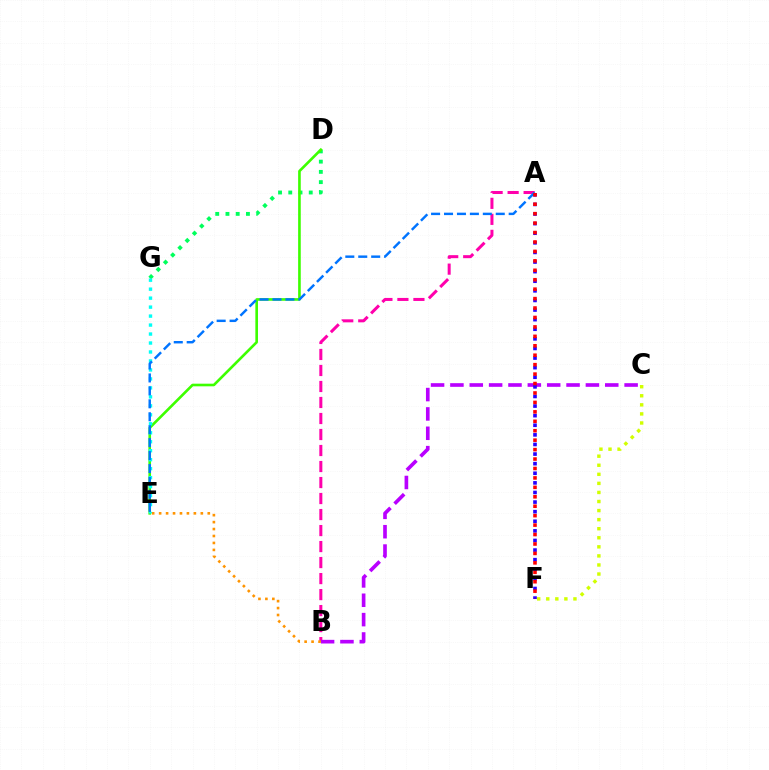{('C', 'F'): [{'color': '#d1ff00', 'line_style': 'dotted', 'thickness': 2.46}], ('D', 'G'): [{'color': '#00ff5c', 'line_style': 'dotted', 'thickness': 2.78}], ('A', 'B'): [{'color': '#ff00ac', 'line_style': 'dashed', 'thickness': 2.17}], ('D', 'E'): [{'color': '#3dff00', 'line_style': 'solid', 'thickness': 1.9}], ('B', 'C'): [{'color': '#b900ff', 'line_style': 'dashed', 'thickness': 2.63}], ('E', 'G'): [{'color': '#00fff6', 'line_style': 'dotted', 'thickness': 2.44}], ('A', 'E'): [{'color': '#0074ff', 'line_style': 'dashed', 'thickness': 1.76}], ('A', 'F'): [{'color': '#2500ff', 'line_style': 'dotted', 'thickness': 2.61}, {'color': '#ff0000', 'line_style': 'dotted', 'thickness': 2.56}], ('B', 'E'): [{'color': '#ff9400', 'line_style': 'dotted', 'thickness': 1.89}]}